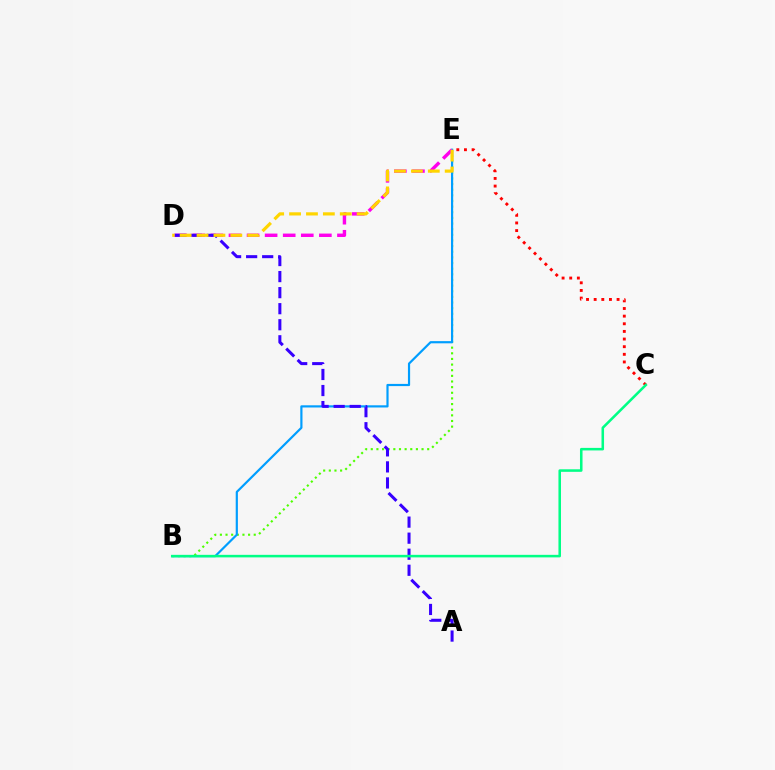{('C', 'E'): [{'color': '#ff0000', 'line_style': 'dotted', 'thickness': 2.08}], ('B', 'E'): [{'color': '#4fff00', 'line_style': 'dotted', 'thickness': 1.53}, {'color': '#009eff', 'line_style': 'solid', 'thickness': 1.57}], ('D', 'E'): [{'color': '#ff00ed', 'line_style': 'dashed', 'thickness': 2.46}, {'color': '#ffd500', 'line_style': 'dashed', 'thickness': 2.29}], ('A', 'D'): [{'color': '#3700ff', 'line_style': 'dashed', 'thickness': 2.18}], ('B', 'C'): [{'color': '#00ff86', 'line_style': 'solid', 'thickness': 1.83}]}